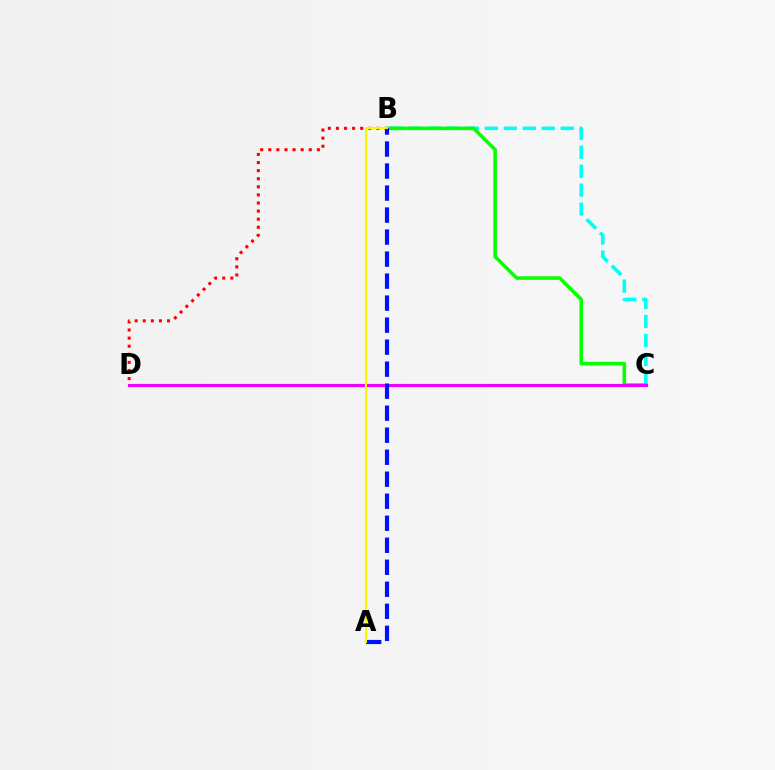{('B', 'C'): [{'color': '#00fff6', 'line_style': 'dashed', 'thickness': 2.58}, {'color': '#08ff00', 'line_style': 'solid', 'thickness': 2.55}], ('B', 'D'): [{'color': '#ff0000', 'line_style': 'dotted', 'thickness': 2.2}], ('C', 'D'): [{'color': '#ee00ff', 'line_style': 'solid', 'thickness': 2.26}], ('A', 'B'): [{'color': '#0010ff', 'line_style': 'dashed', 'thickness': 2.99}, {'color': '#fcf500', 'line_style': 'solid', 'thickness': 1.51}]}